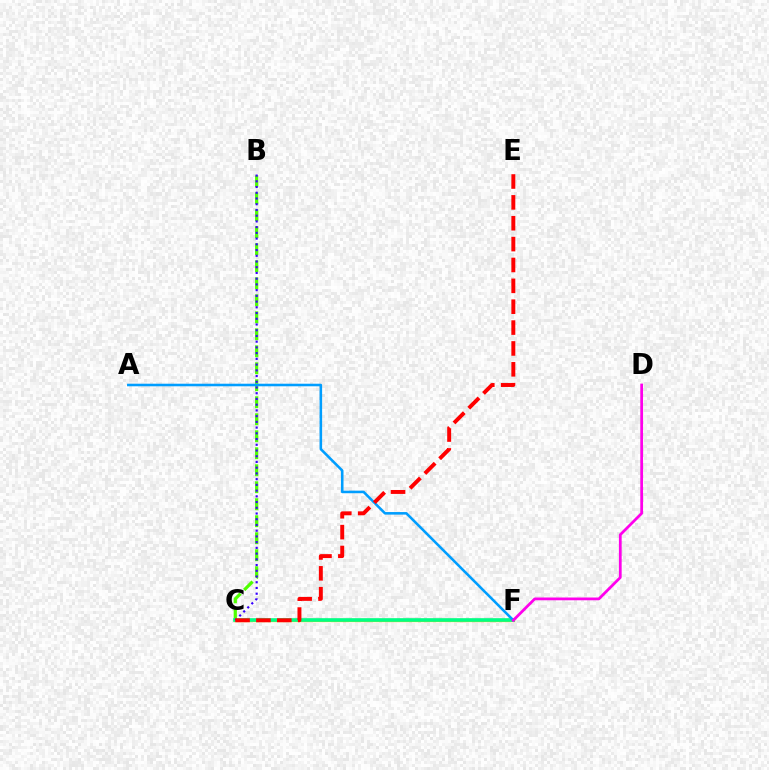{('B', 'C'): [{'color': '#4fff00', 'line_style': 'dashed', 'thickness': 2.31}, {'color': '#3700ff', 'line_style': 'dotted', 'thickness': 1.56}], ('C', 'F'): [{'color': '#ffd500', 'line_style': 'solid', 'thickness': 2.33}, {'color': '#00ff86', 'line_style': 'solid', 'thickness': 2.6}], ('A', 'F'): [{'color': '#009eff', 'line_style': 'solid', 'thickness': 1.85}], ('C', 'E'): [{'color': '#ff0000', 'line_style': 'dashed', 'thickness': 2.83}], ('D', 'F'): [{'color': '#ff00ed', 'line_style': 'solid', 'thickness': 1.99}]}